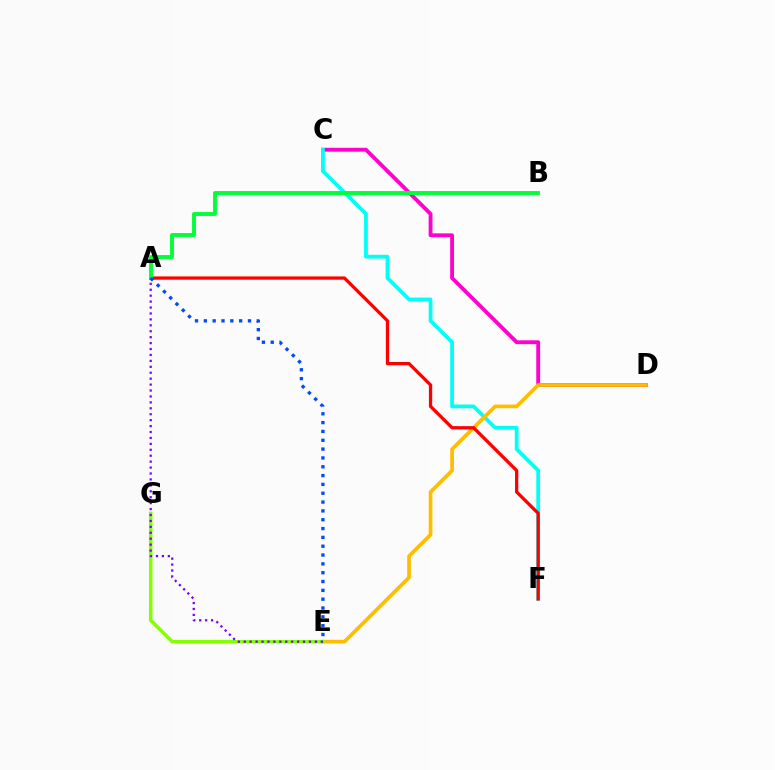{('C', 'D'): [{'color': '#ff00cf', 'line_style': 'solid', 'thickness': 2.76}], ('C', 'F'): [{'color': '#00fff6', 'line_style': 'solid', 'thickness': 2.72}], ('D', 'E'): [{'color': '#ffbd00', 'line_style': 'solid', 'thickness': 2.66}], ('E', 'G'): [{'color': '#84ff00', 'line_style': 'solid', 'thickness': 2.53}], ('A', 'E'): [{'color': '#7200ff', 'line_style': 'dotted', 'thickness': 1.61}, {'color': '#004bff', 'line_style': 'dotted', 'thickness': 2.4}], ('A', 'F'): [{'color': '#ff0000', 'line_style': 'solid', 'thickness': 2.36}], ('A', 'B'): [{'color': '#00ff39', 'line_style': 'solid', 'thickness': 2.8}]}